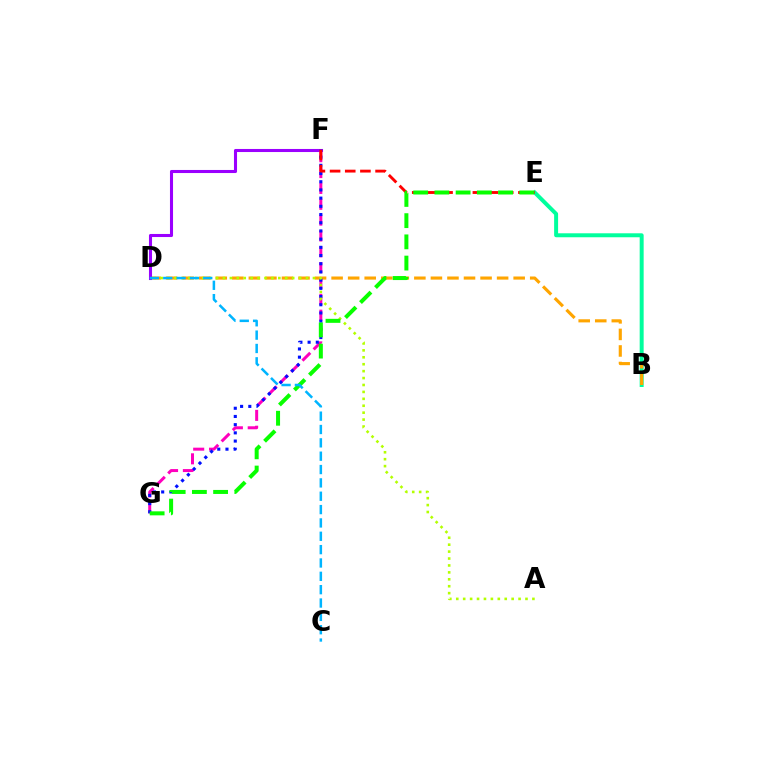{('B', 'E'): [{'color': '#00ff9d', 'line_style': 'solid', 'thickness': 2.86}], ('B', 'D'): [{'color': '#ffa500', 'line_style': 'dashed', 'thickness': 2.25}], ('F', 'G'): [{'color': '#ff00bd', 'line_style': 'dashed', 'thickness': 2.15}, {'color': '#0010ff', 'line_style': 'dotted', 'thickness': 2.23}], ('D', 'F'): [{'color': '#9b00ff', 'line_style': 'solid', 'thickness': 2.21}], ('A', 'D'): [{'color': '#b3ff00', 'line_style': 'dotted', 'thickness': 1.88}], ('E', 'F'): [{'color': '#ff0000', 'line_style': 'dashed', 'thickness': 2.06}], ('E', 'G'): [{'color': '#08ff00', 'line_style': 'dashed', 'thickness': 2.88}], ('C', 'D'): [{'color': '#00b5ff', 'line_style': 'dashed', 'thickness': 1.81}]}